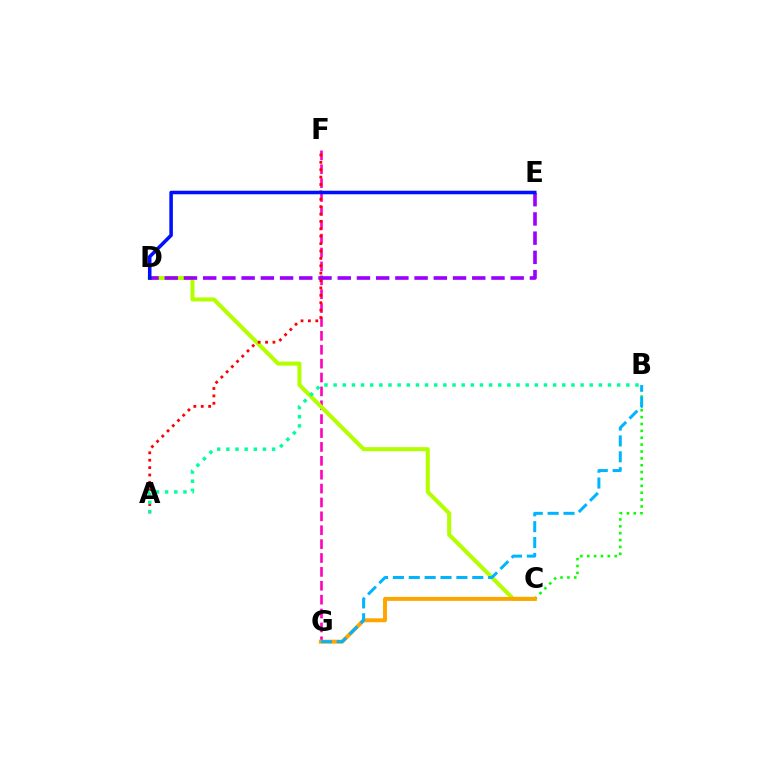{('F', 'G'): [{'color': '#ff00bd', 'line_style': 'dashed', 'thickness': 1.89}], ('C', 'D'): [{'color': '#b3ff00', 'line_style': 'solid', 'thickness': 2.91}], ('B', 'C'): [{'color': '#08ff00', 'line_style': 'dotted', 'thickness': 1.87}], ('D', 'E'): [{'color': '#9b00ff', 'line_style': 'dashed', 'thickness': 2.61}, {'color': '#0010ff', 'line_style': 'solid', 'thickness': 2.55}], ('A', 'F'): [{'color': '#ff0000', 'line_style': 'dotted', 'thickness': 2.01}], ('C', 'G'): [{'color': '#ffa500', 'line_style': 'solid', 'thickness': 2.84}], ('B', 'G'): [{'color': '#00b5ff', 'line_style': 'dashed', 'thickness': 2.16}], ('A', 'B'): [{'color': '#00ff9d', 'line_style': 'dotted', 'thickness': 2.49}]}